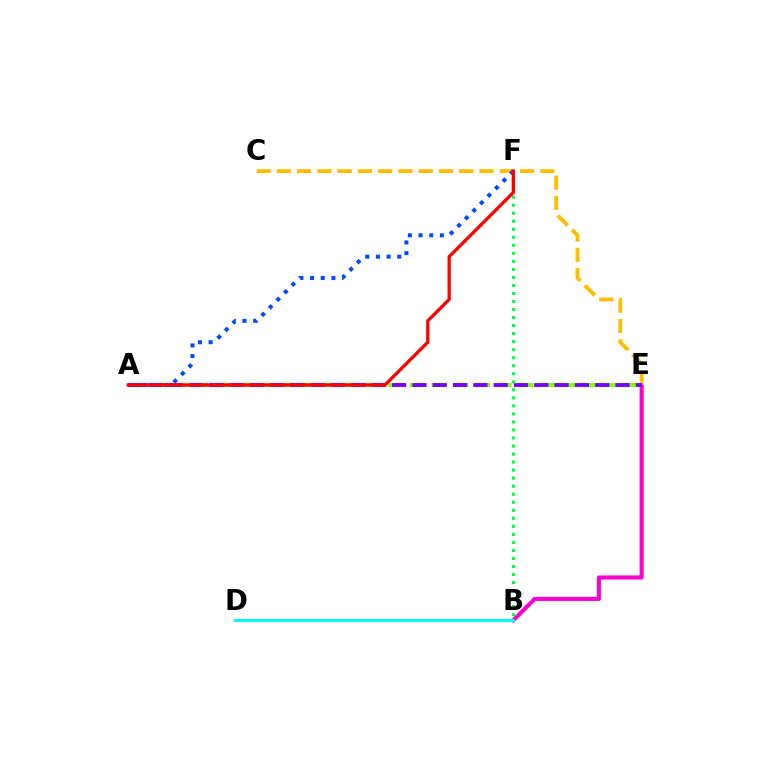{('B', 'E'): [{'color': '#ff00cf', 'line_style': 'solid', 'thickness': 2.94}], ('C', 'E'): [{'color': '#ffbd00', 'line_style': 'dashed', 'thickness': 2.75}], ('A', 'E'): [{'color': '#84ff00', 'line_style': 'dashed', 'thickness': 2.95}, {'color': '#7200ff', 'line_style': 'dashed', 'thickness': 2.76}], ('B', 'F'): [{'color': '#00ff39', 'line_style': 'dotted', 'thickness': 2.18}], ('B', 'D'): [{'color': '#00fff6', 'line_style': 'solid', 'thickness': 2.11}], ('A', 'F'): [{'color': '#004bff', 'line_style': 'dotted', 'thickness': 2.9}, {'color': '#ff0000', 'line_style': 'solid', 'thickness': 2.35}]}